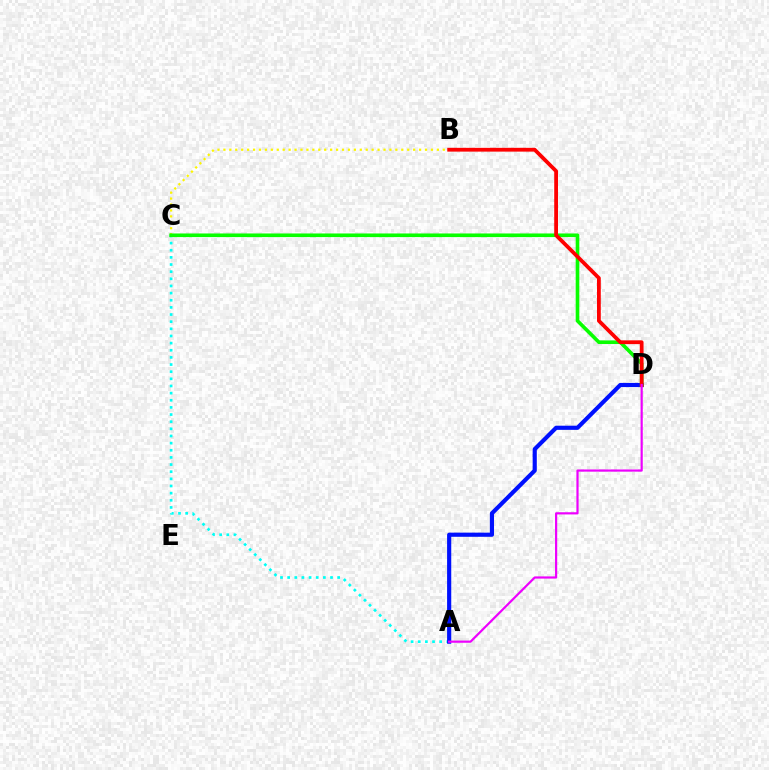{('A', 'C'): [{'color': '#00fff6', 'line_style': 'dotted', 'thickness': 1.94}], ('B', 'C'): [{'color': '#fcf500', 'line_style': 'dotted', 'thickness': 1.61}], ('A', 'D'): [{'color': '#0010ff', 'line_style': 'solid', 'thickness': 2.99}, {'color': '#ee00ff', 'line_style': 'solid', 'thickness': 1.58}], ('C', 'D'): [{'color': '#08ff00', 'line_style': 'solid', 'thickness': 2.61}], ('B', 'D'): [{'color': '#ff0000', 'line_style': 'solid', 'thickness': 2.73}]}